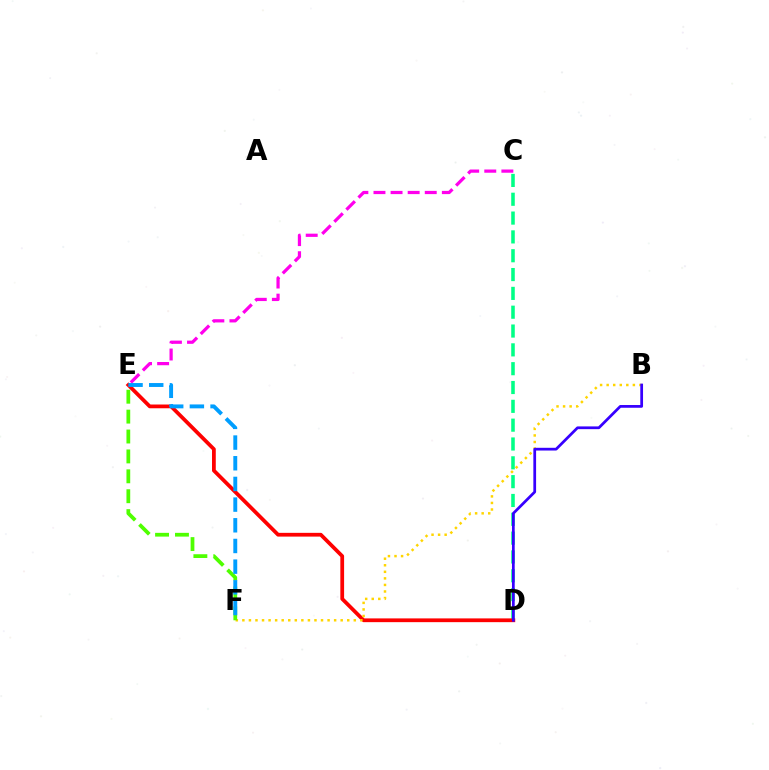{('C', 'D'): [{'color': '#00ff86', 'line_style': 'dashed', 'thickness': 2.56}], ('D', 'E'): [{'color': '#ff0000', 'line_style': 'solid', 'thickness': 2.71}], ('B', 'F'): [{'color': '#ffd500', 'line_style': 'dotted', 'thickness': 1.78}], ('E', 'F'): [{'color': '#4fff00', 'line_style': 'dashed', 'thickness': 2.7}, {'color': '#009eff', 'line_style': 'dashed', 'thickness': 2.81}], ('C', 'E'): [{'color': '#ff00ed', 'line_style': 'dashed', 'thickness': 2.32}], ('B', 'D'): [{'color': '#3700ff', 'line_style': 'solid', 'thickness': 1.98}]}